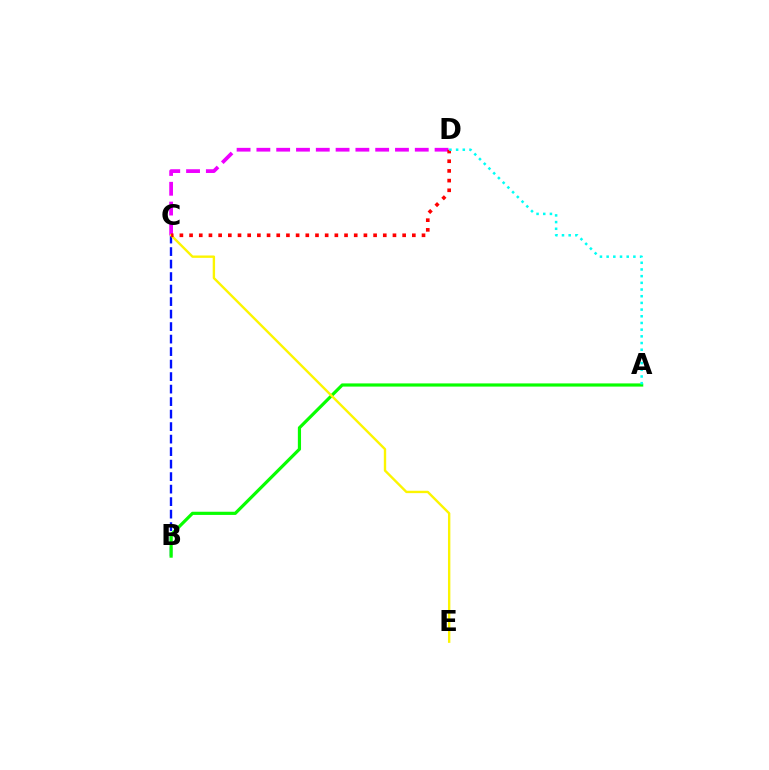{('B', 'C'): [{'color': '#0010ff', 'line_style': 'dashed', 'thickness': 1.7}], ('A', 'B'): [{'color': '#08ff00', 'line_style': 'solid', 'thickness': 2.29}], ('C', 'D'): [{'color': '#ee00ff', 'line_style': 'dashed', 'thickness': 2.69}, {'color': '#ff0000', 'line_style': 'dotted', 'thickness': 2.63}], ('C', 'E'): [{'color': '#fcf500', 'line_style': 'solid', 'thickness': 1.71}], ('A', 'D'): [{'color': '#00fff6', 'line_style': 'dotted', 'thickness': 1.82}]}